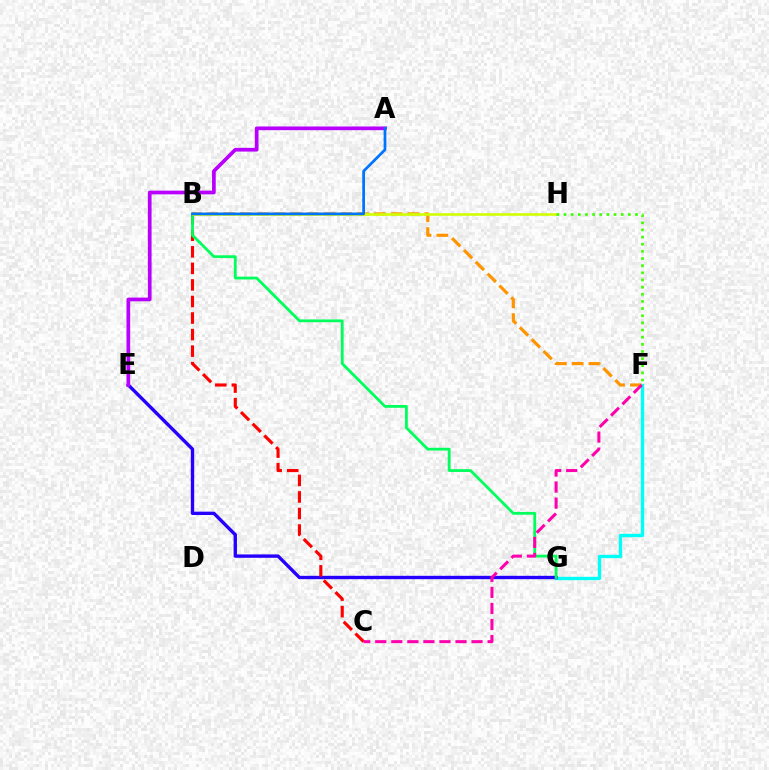{('F', 'G'): [{'color': '#00fff6', 'line_style': 'solid', 'thickness': 2.42}], ('E', 'G'): [{'color': '#2500ff', 'line_style': 'solid', 'thickness': 2.43}], ('B', 'C'): [{'color': '#ff0000', 'line_style': 'dashed', 'thickness': 2.25}], ('B', 'G'): [{'color': '#00ff5c', 'line_style': 'solid', 'thickness': 2.01}], ('B', 'F'): [{'color': '#ff9400', 'line_style': 'dashed', 'thickness': 2.28}], ('C', 'F'): [{'color': '#ff00ac', 'line_style': 'dashed', 'thickness': 2.18}], ('B', 'H'): [{'color': '#d1ff00', 'line_style': 'solid', 'thickness': 1.88}], ('F', 'H'): [{'color': '#3dff00', 'line_style': 'dotted', 'thickness': 1.94}], ('A', 'E'): [{'color': '#b900ff', 'line_style': 'solid', 'thickness': 2.67}], ('A', 'B'): [{'color': '#0074ff', 'line_style': 'solid', 'thickness': 1.97}]}